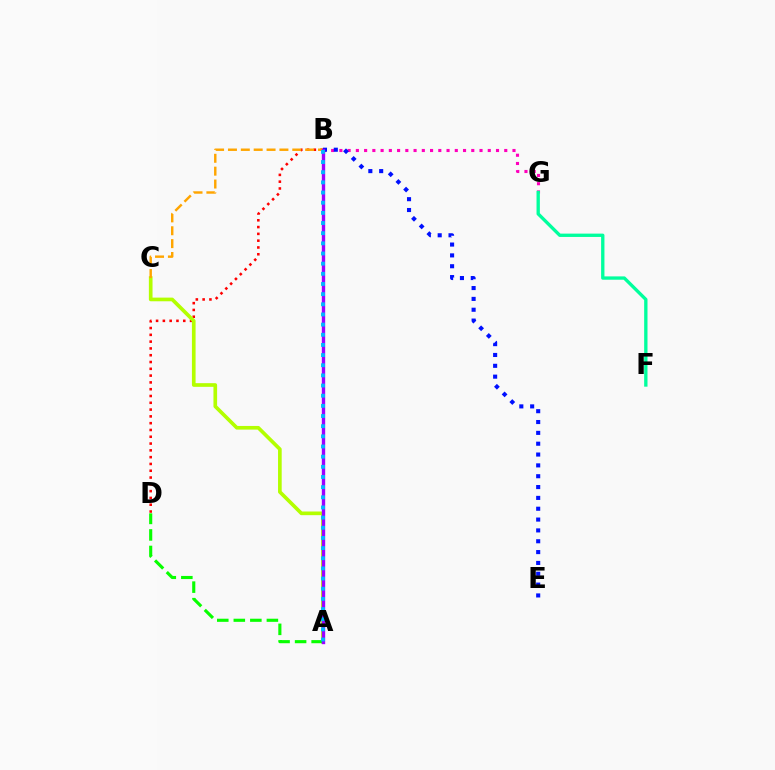{('B', 'D'): [{'color': '#ff0000', 'line_style': 'dotted', 'thickness': 1.85}], ('A', 'C'): [{'color': '#b3ff00', 'line_style': 'solid', 'thickness': 2.63}], ('B', 'G'): [{'color': '#ff00bd', 'line_style': 'dotted', 'thickness': 2.24}], ('B', 'E'): [{'color': '#0010ff', 'line_style': 'dotted', 'thickness': 2.94}], ('A', 'D'): [{'color': '#08ff00', 'line_style': 'dashed', 'thickness': 2.25}], ('B', 'C'): [{'color': '#ffa500', 'line_style': 'dashed', 'thickness': 1.75}], ('A', 'B'): [{'color': '#9b00ff', 'line_style': 'solid', 'thickness': 2.43}, {'color': '#00b5ff', 'line_style': 'dotted', 'thickness': 2.76}], ('F', 'G'): [{'color': '#00ff9d', 'line_style': 'solid', 'thickness': 2.4}]}